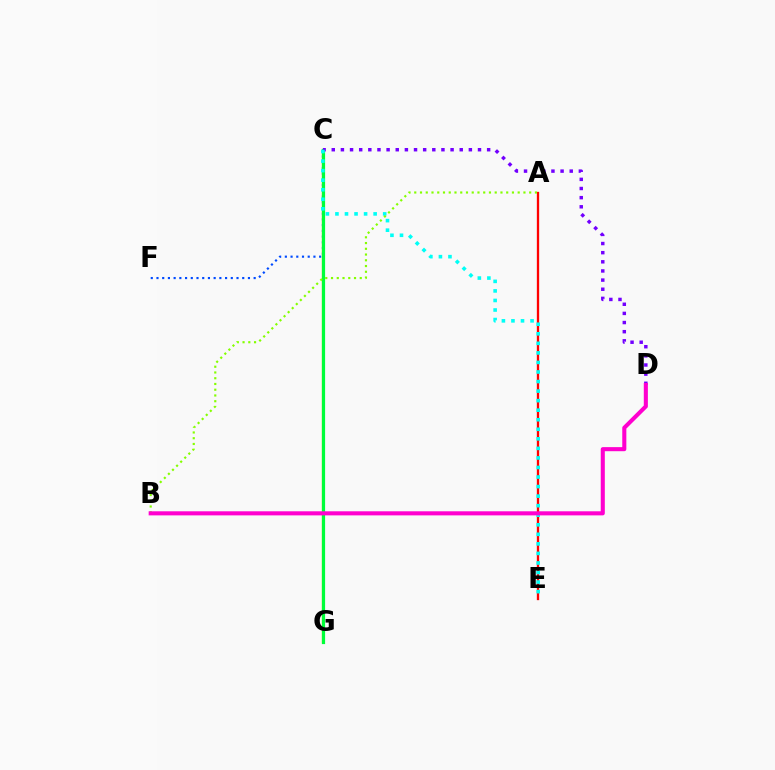{('C', 'F'): [{'color': '#004bff', 'line_style': 'dotted', 'thickness': 1.55}], ('C', 'G'): [{'color': '#ffbd00', 'line_style': 'solid', 'thickness': 1.63}, {'color': '#00ff39', 'line_style': 'solid', 'thickness': 2.3}], ('C', 'D'): [{'color': '#7200ff', 'line_style': 'dotted', 'thickness': 2.48}], ('A', 'E'): [{'color': '#ff0000', 'line_style': 'solid', 'thickness': 1.67}], ('C', 'E'): [{'color': '#00fff6', 'line_style': 'dotted', 'thickness': 2.59}], ('A', 'B'): [{'color': '#84ff00', 'line_style': 'dotted', 'thickness': 1.56}], ('B', 'D'): [{'color': '#ff00cf', 'line_style': 'solid', 'thickness': 2.94}]}